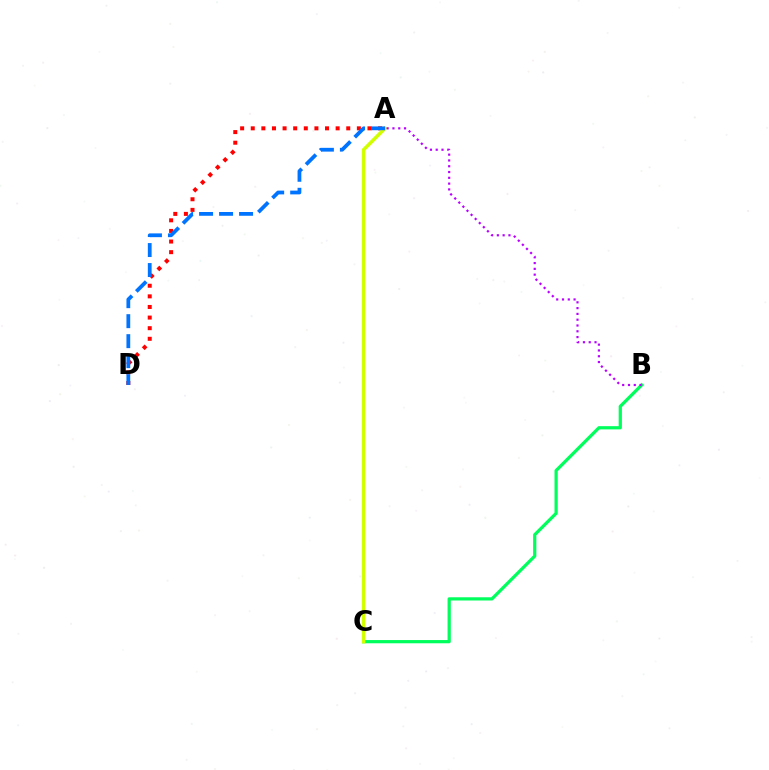{('B', 'C'): [{'color': '#00ff5c', 'line_style': 'solid', 'thickness': 2.32}], ('A', 'D'): [{'color': '#ff0000', 'line_style': 'dotted', 'thickness': 2.88}, {'color': '#0074ff', 'line_style': 'dashed', 'thickness': 2.72}], ('A', 'C'): [{'color': '#d1ff00', 'line_style': 'solid', 'thickness': 2.54}], ('A', 'B'): [{'color': '#b900ff', 'line_style': 'dotted', 'thickness': 1.57}]}